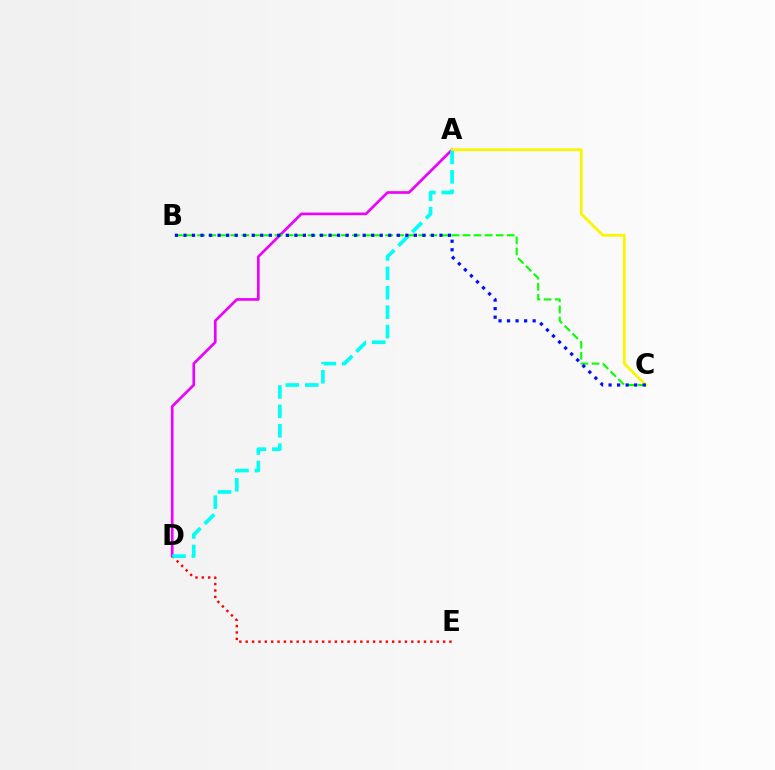{('A', 'D'): [{'color': '#ee00ff', 'line_style': 'solid', 'thickness': 1.92}, {'color': '#00fff6', 'line_style': 'dashed', 'thickness': 2.64}], ('D', 'E'): [{'color': '#ff0000', 'line_style': 'dotted', 'thickness': 1.73}], ('A', 'C'): [{'color': '#fcf500', 'line_style': 'solid', 'thickness': 2.01}], ('B', 'C'): [{'color': '#08ff00', 'line_style': 'dashed', 'thickness': 1.5}, {'color': '#0010ff', 'line_style': 'dotted', 'thickness': 2.32}]}